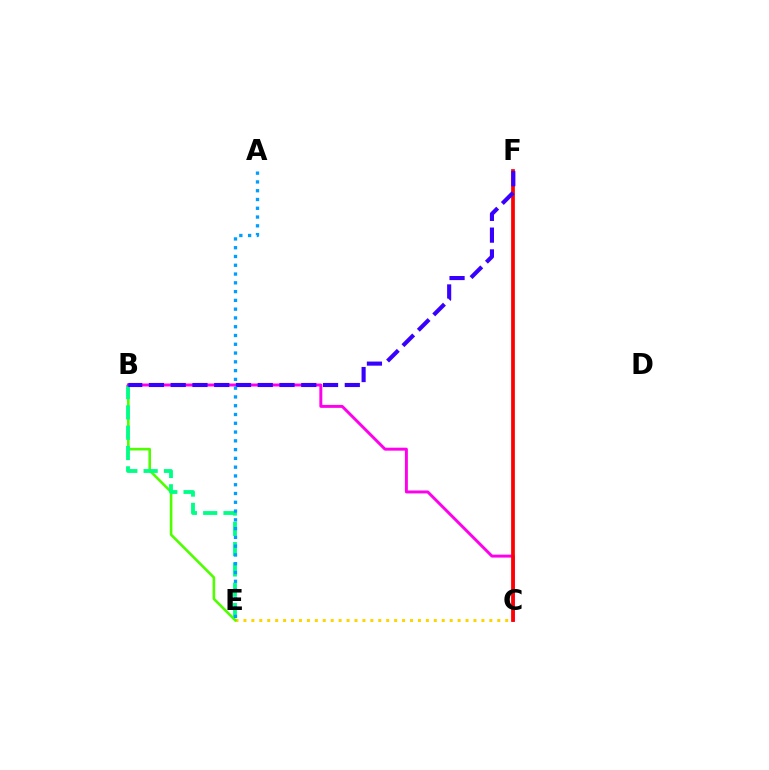{('C', 'E'): [{'color': '#ffd500', 'line_style': 'dotted', 'thickness': 2.16}], ('B', 'E'): [{'color': '#4fff00', 'line_style': 'solid', 'thickness': 1.88}, {'color': '#00ff86', 'line_style': 'dashed', 'thickness': 2.76}], ('B', 'C'): [{'color': '#ff00ed', 'line_style': 'solid', 'thickness': 2.12}], ('C', 'F'): [{'color': '#ff0000', 'line_style': 'solid', 'thickness': 2.68}], ('B', 'F'): [{'color': '#3700ff', 'line_style': 'dashed', 'thickness': 2.96}], ('A', 'E'): [{'color': '#009eff', 'line_style': 'dotted', 'thickness': 2.38}]}